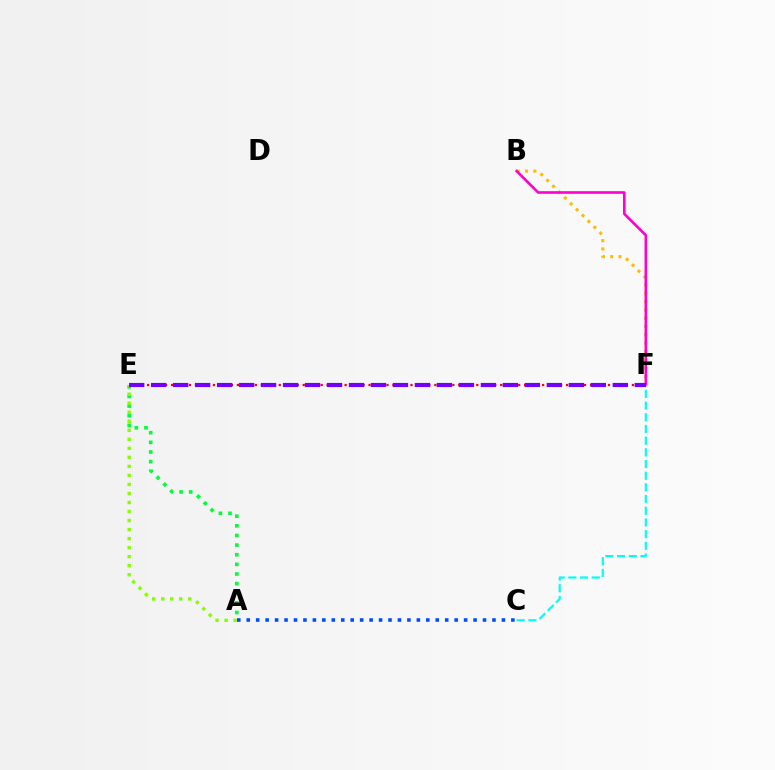{('B', 'F'): [{'color': '#ffbd00', 'line_style': 'dotted', 'thickness': 2.26}, {'color': '#ff00cf', 'line_style': 'solid', 'thickness': 1.89}], ('A', 'E'): [{'color': '#00ff39', 'line_style': 'dotted', 'thickness': 2.62}, {'color': '#84ff00', 'line_style': 'dotted', 'thickness': 2.45}], ('A', 'C'): [{'color': '#004bff', 'line_style': 'dotted', 'thickness': 2.57}], ('C', 'F'): [{'color': '#00fff6', 'line_style': 'dashed', 'thickness': 1.59}], ('E', 'F'): [{'color': '#ff0000', 'line_style': 'dotted', 'thickness': 1.63}, {'color': '#7200ff', 'line_style': 'dashed', 'thickness': 2.99}]}